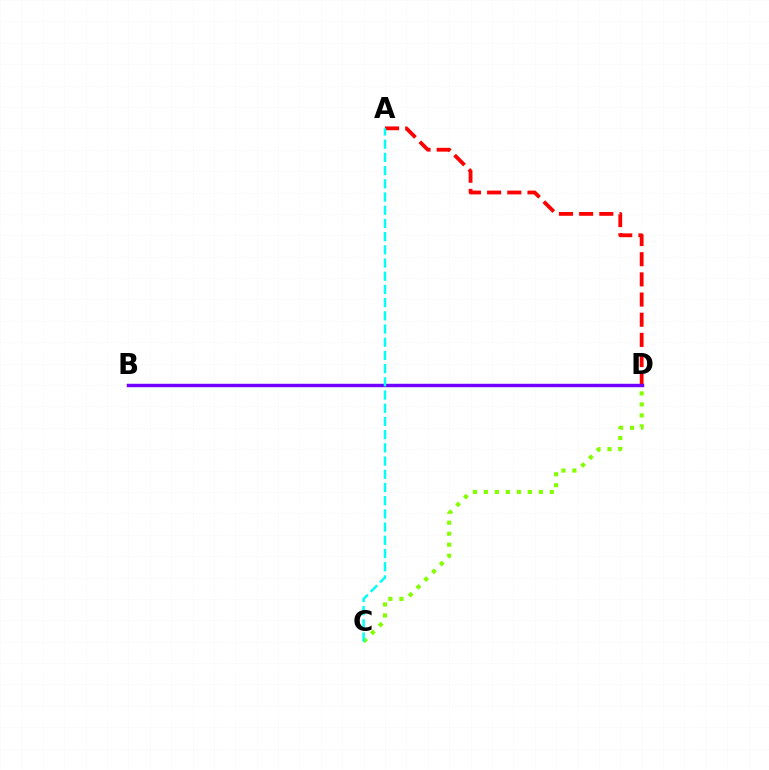{('A', 'D'): [{'color': '#ff0000', 'line_style': 'dashed', 'thickness': 2.74}], ('C', 'D'): [{'color': '#84ff00', 'line_style': 'dotted', 'thickness': 2.99}], ('B', 'D'): [{'color': '#7200ff', 'line_style': 'solid', 'thickness': 2.47}], ('A', 'C'): [{'color': '#00fff6', 'line_style': 'dashed', 'thickness': 1.79}]}